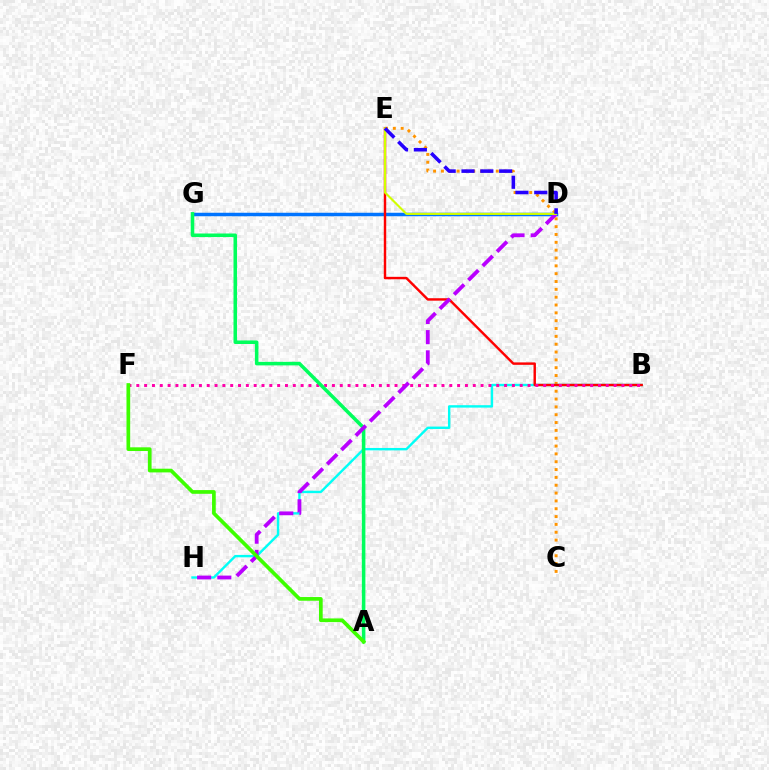{('C', 'E'): [{'color': '#ff9400', 'line_style': 'dotted', 'thickness': 2.13}], ('B', 'H'): [{'color': '#00fff6', 'line_style': 'solid', 'thickness': 1.73}], ('D', 'G'): [{'color': '#0074ff', 'line_style': 'solid', 'thickness': 2.51}], ('B', 'E'): [{'color': '#ff0000', 'line_style': 'solid', 'thickness': 1.75}], ('B', 'F'): [{'color': '#ff00ac', 'line_style': 'dotted', 'thickness': 2.13}], ('A', 'G'): [{'color': '#00ff5c', 'line_style': 'solid', 'thickness': 2.56}], ('D', 'H'): [{'color': '#b900ff', 'line_style': 'dashed', 'thickness': 2.75}], ('A', 'F'): [{'color': '#3dff00', 'line_style': 'solid', 'thickness': 2.67}], ('D', 'E'): [{'color': '#d1ff00', 'line_style': 'solid', 'thickness': 1.52}, {'color': '#2500ff', 'line_style': 'dashed', 'thickness': 2.56}]}